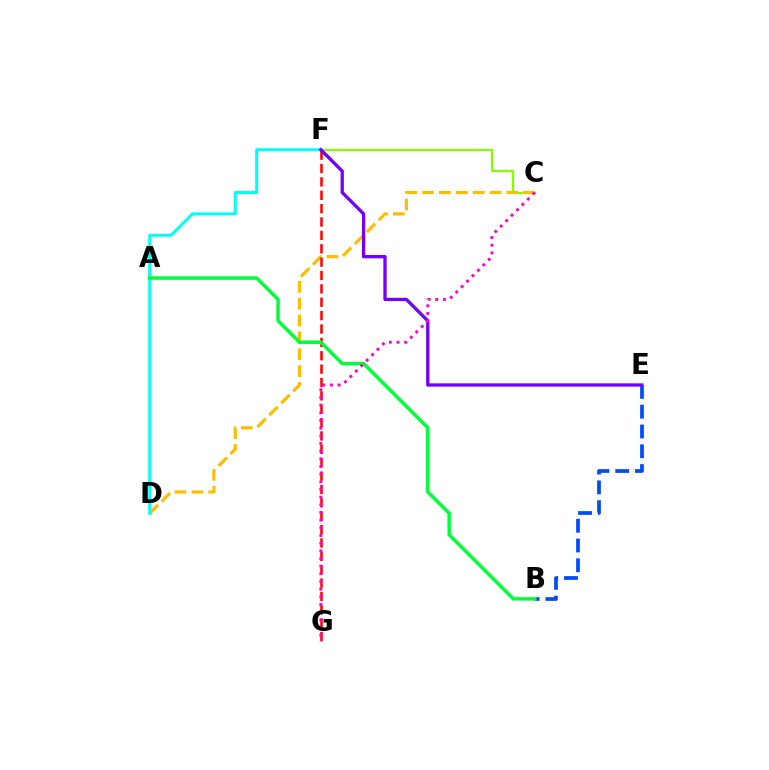{('C', 'F'): [{'color': '#84ff00', 'line_style': 'solid', 'thickness': 1.62}], ('C', 'D'): [{'color': '#ffbd00', 'line_style': 'dashed', 'thickness': 2.29}], ('B', 'E'): [{'color': '#004bff', 'line_style': 'dashed', 'thickness': 2.69}], ('F', 'G'): [{'color': '#ff0000', 'line_style': 'dashed', 'thickness': 1.82}], ('D', 'F'): [{'color': '#00fff6', 'line_style': 'solid', 'thickness': 2.16}], ('A', 'B'): [{'color': '#00ff39', 'line_style': 'solid', 'thickness': 2.49}], ('E', 'F'): [{'color': '#7200ff', 'line_style': 'solid', 'thickness': 2.37}], ('C', 'G'): [{'color': '#ff00cf', 'line_style': 'dotted', 'thickness': 2.08}]}